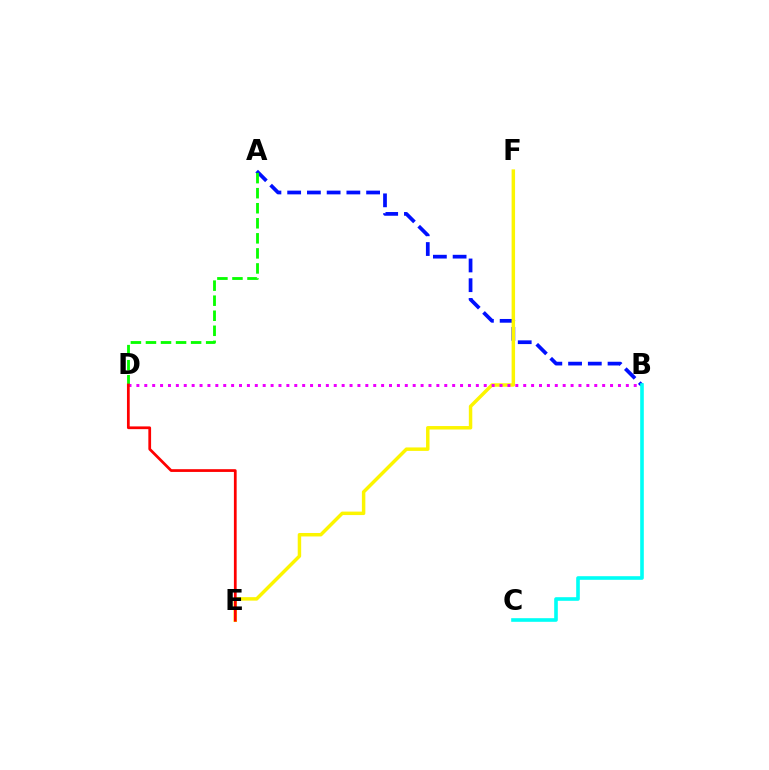{('A', 'B'): [{'color': '#0010ff', 'line_style': 'dashed', 'thickness': 2.68}], ('E', 'F'): [{'color': '#fcf500', 'line_style': 'solid', 'thickness': 2.49}], ('A', 'D'): [{'color': '#08ff00', 'line_style': 'dashed', 'thickness': 2.04}], ('B', 'D'): [{'color': '#ee00ff', 'line_style': 'dotted', 'thickness': 2.14}], ('B', 'C'): [{'color': '#00fff6', 'line_style': 'solid', 'thickness': 2.6}], ('D', 'E'): [{'color': '#ff0000', 'line_style': 'solid', 'thickness': 1.98}]}